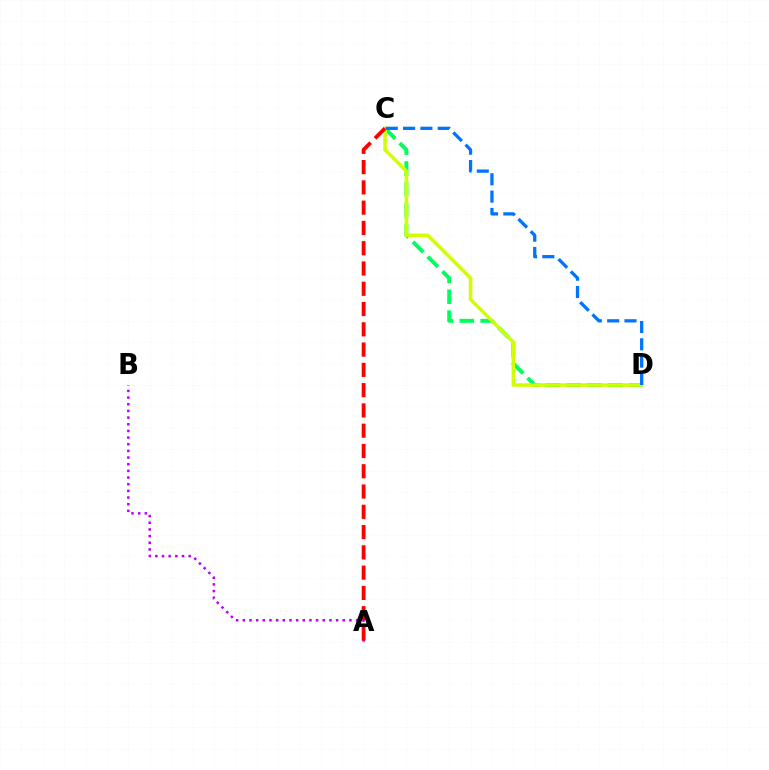{('A', 'B'): [{'color': '#b900ff', 'line_style': 'dotted', 'thickness': 1.81}], ('C', 'D'): [{'color': '#00ff5c', 'line_style': 'dashed', 'thickness': 2.83}, {'color': '#d1ff00', 'line_style': 'solid', 'thickness': 2.55}, {'color': '#0074ff', 'line_style': 'dashed', 'thickness': 2.35}], ('A', 'C'): [{'color': '#ff0000', 'line_style': 'dashed', 'thickness': 2.75}]}